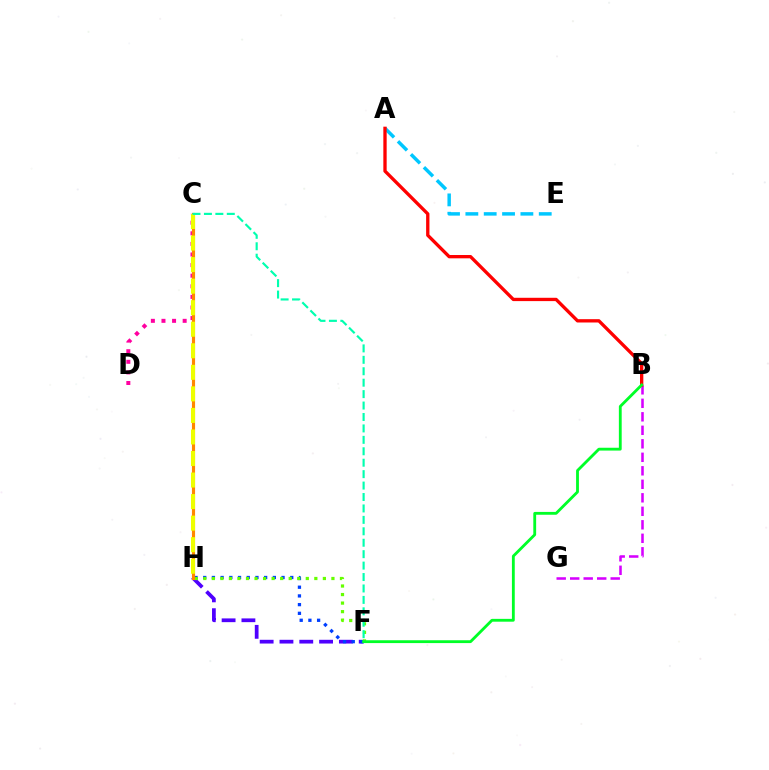{('F', 'H'): [{'color': '#4f00ff', 'line_style': 'dashed', 'thickness': 2.69}, {'color': '#003fff', 'line_style': 'dotted', 'thickness': 2.36}, {'color': '#66ff00', 'line_style': 'dotted', 'thickness': 2.32}], ('A', 'E'): [{'color': '#00c7ff', 'line_style': 'dashed', 'thickness': 2.49}], ('B', 'G'): [{'color': '#d600ff', 'line_style': 'dashed', 'thickness': 1.83}], ('C', 'D'): [{'color': '#ff00a0', 'line_style': 'dotted', 'thickness': 2.88}], ('A', 'B'): [{'color': '#ff0000', 'line_style': 'solid', 'thickness': 2.39}], ('C', 'H'): [{'color': '#ff8800', 'line_style': 'solid', 'thickness': 2.27}, {'color': '#eeff00', 'line_style': 'dashed', 'thickness': 2.93}], ('C', 'F'): [{'color': '#00ffaf', 'line_style': 'dashed', 'thickness': 1.55}], ('B', 'F'): [{'color': '#00ff27', 'line_style': 'solid', 'thickness': 2.04}]}